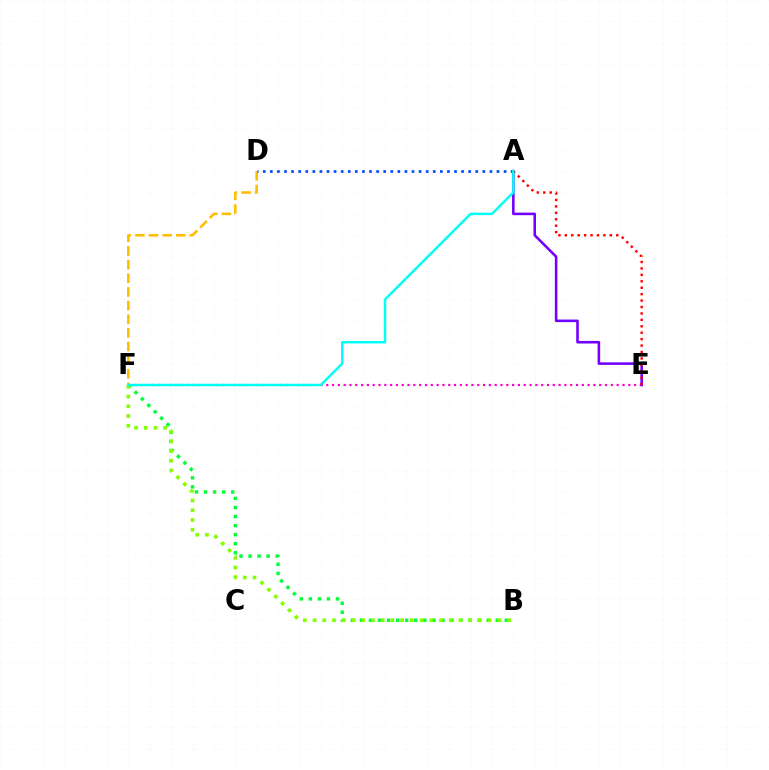{('D', 'F'): [{'color': '#ffbd00', 'line_style': 'dashed', 'thickness': 1.85}], ('E', 'F'): [{'color': '#ff00cf', 'line_style': 'dotted', 'thickness': 1.58}], ('B', 'F'): [{'color': '#00ff39', 'line_style': 'dotted', 'thickness': 2.46}, {'color': '#84ff00', 'line_style': 'dotted', 'thickness': 2.64}], ('A', 'E'): [{'color': '#7200ff', 'line_style': 'solid', 'thickness': 1.86}, {'color': '#ff0000', 'line_style': 'dotted', 'thickness': 1.75}], ('A', 'D'): [{'color': '#004bff', 'line_style': 'dotted', 'thickness': 1.92}], ('A', 'F'): [{'color': '#00fff6', 'line_style': 'solid', 'thickness': 1.77}]}